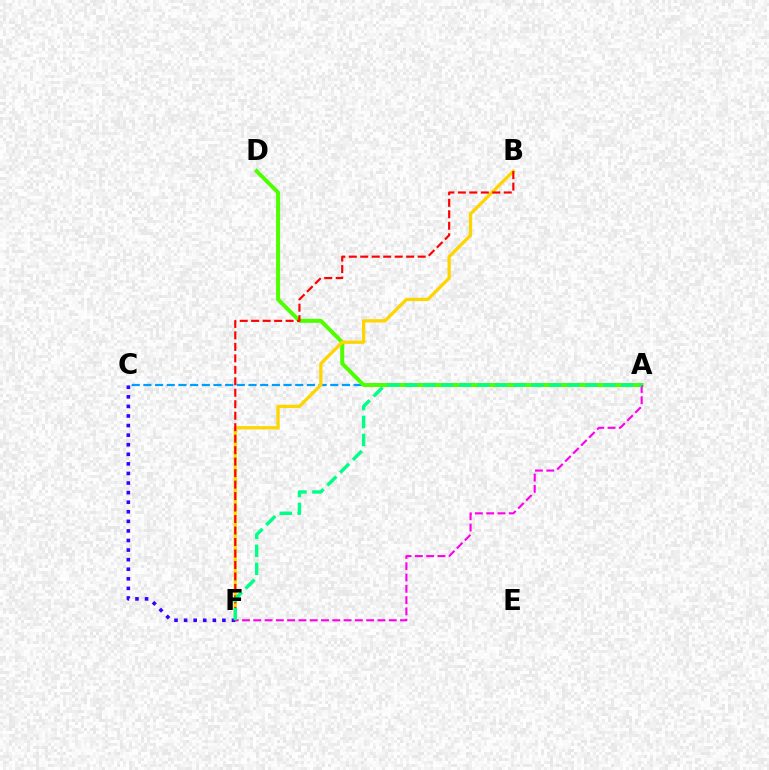{('A', 'C'): [{'color': '#009eff', 'line_style': 'dashed', 'thickness': 1.59}], ('A', 'D'): [{'color': '#4fff00', 'line_style': 'solid', 'thickness': 2.88}], ('B', 'F'): [{'color': '#ffd500', 'line_style': 'solid', 'thickness': 2.36}, {'color': '#ff0000', 'line_style': 'dashed', 'thickness': 1.56}], ('A', 'F'): [{'color': '#ff00ed', 'line_style': 'dashed', 'thickness': 1.53}, {'color': '#00ff86', 'line_style': 'dashed', 'thickness': 2.45}], ('C', 'F'): [{'color': '#3700ff', 'line_style': 'dotted', 'thickness': 2.6}]}